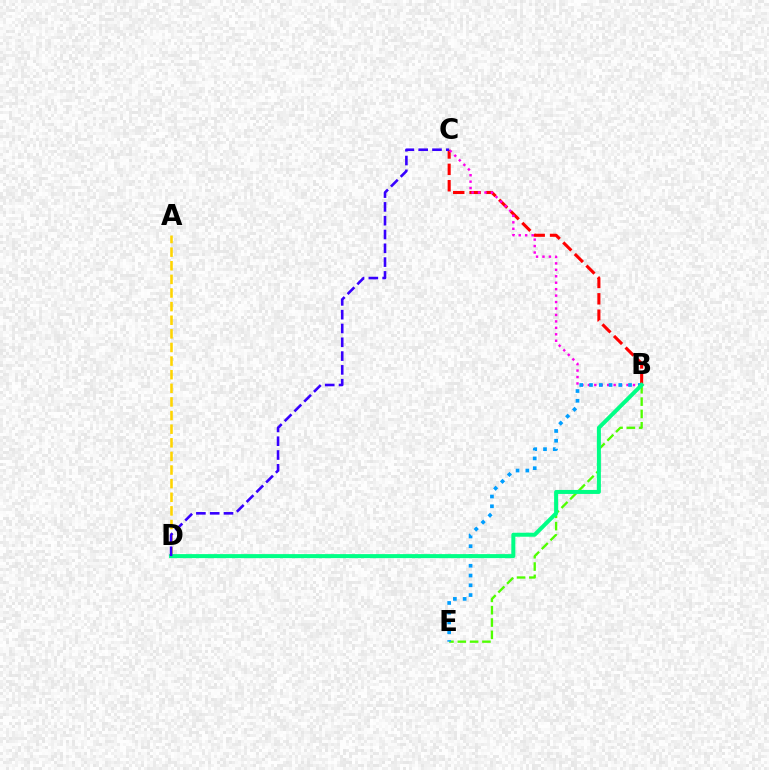{('A', 'D'): [{'color': '#ffd500', 'line_style': 'dashed', 'thickness': 1.85}], ('B', 'C'): [{'color': '#ff0000', 'line_style': 'dashed', 'thickness': 2.22}, {'color': '#ff00ed', 'line_style': 'dotted', 'thickness': 1.75}], ('B', 'E'): [{'color': '#4fff00', 'line_style': 'dashed', 'thickness': 1.67}, {'color': '#009eff', 'line_style': 'dotted', 'thickness': 2.65}], ('B', 'D'): [{'color': '#00ff86', 'line_style': 'solid', 'thickness': 2.88}], ('C', 'D'): [{'color': '#3700ff', 'line_style': 'dashed', 'thickness': 1.88}]}